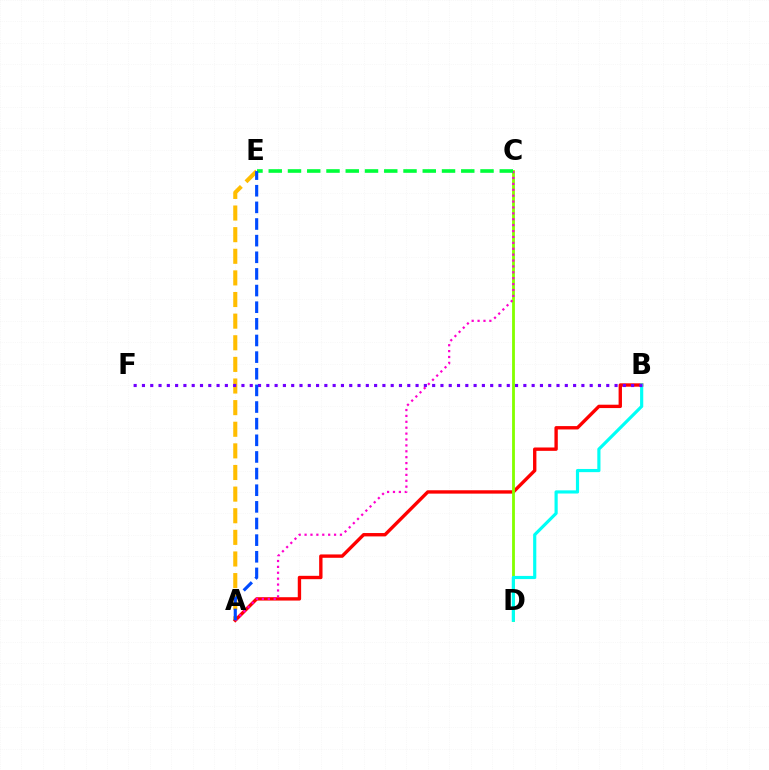{('A', 'E'): [{'color': '#ffbd00', 'line_style': 'dashed', 'thickness': 2.94}, {'color': '#004bff', 'line_style': 'dashed', 'thickness': 2.26}], ('A', 'B'): [{'color': '#ff0000', 'line_style': 'solid', 'thickness': 2.42}], ('C', 'D'): [{'color': '#84ff00', 'line_style': 'solid', 'thickness': 2.04}], ('B', 'D'): [{'color': '#00fff6', 'line_style': 'solid', 'thickness': 2.28}], ('B', 'F'): [{'color': '#7200ff', 'line_style': 'dotted', 'thickness': 2.25}], ('A', 'C'): [{'color': '#ff00cf', 'line_style': 'dotted', 'thickness': 1.6}], ('C', 'E'): [{'color': '#00ff39', 'line_style': 'dashed', 'thickness': 2.62}]}